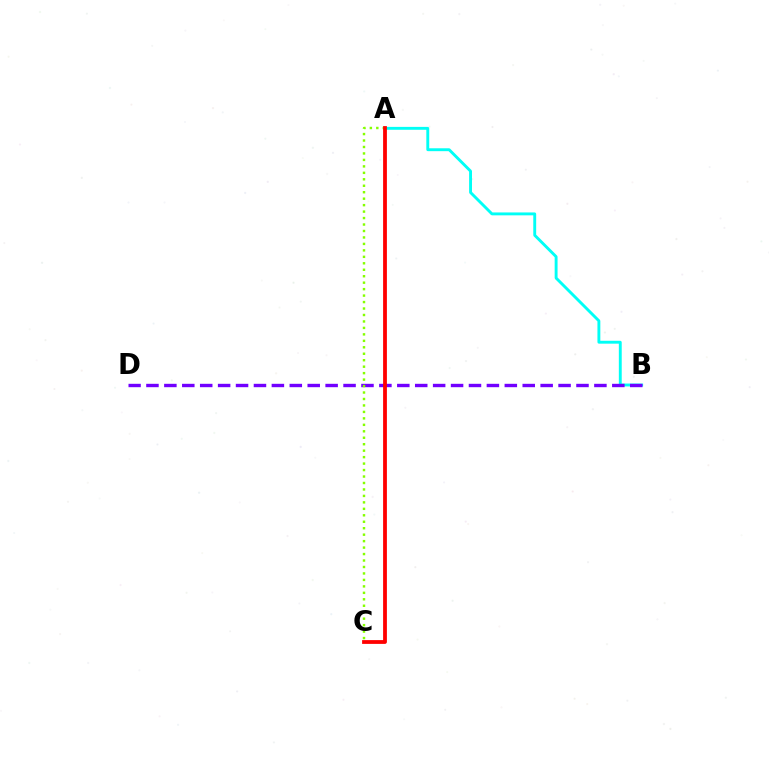{('A', 'B'): [{'color': '#00fff6', 'line_style': 'solid', 'thickness': 2.08}], ('B', 'D'): [{'color': '#7200ff', 'line_style': 'dashed', 'thickness': 2.43}], ('A', 'C'): [{'color': '#84ff00', 'line_style': 'dotted', 'thickness': 1.76}, {'color': '#ff0000', 'line_style': 'solid', 'thickness': 2.73}]}